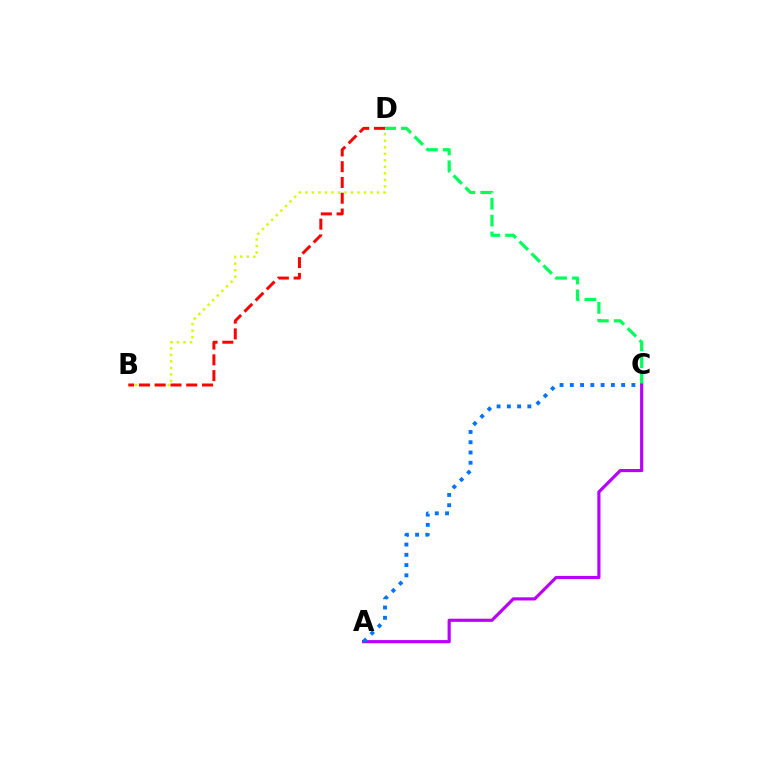{('C', 'D'): [{'color': '#00ff5c', 'line_style': 'dashed', 'thickness': 2.3}], ('A', 'C'): [{'color': '#b900ff', 'line_style': 'solid', 'thickness': 2.27}, {'color': '#0074ff', 'line_style': 'dotted', 'thickness': 2.79}], ('B', 'D'): [{'color': '#d1ff00', 'line_style': 'dotted', 'thickness': 1.77}, {'color': '#ff0000', 'line_style': 'dashed', 'thickness': 2.14}]}